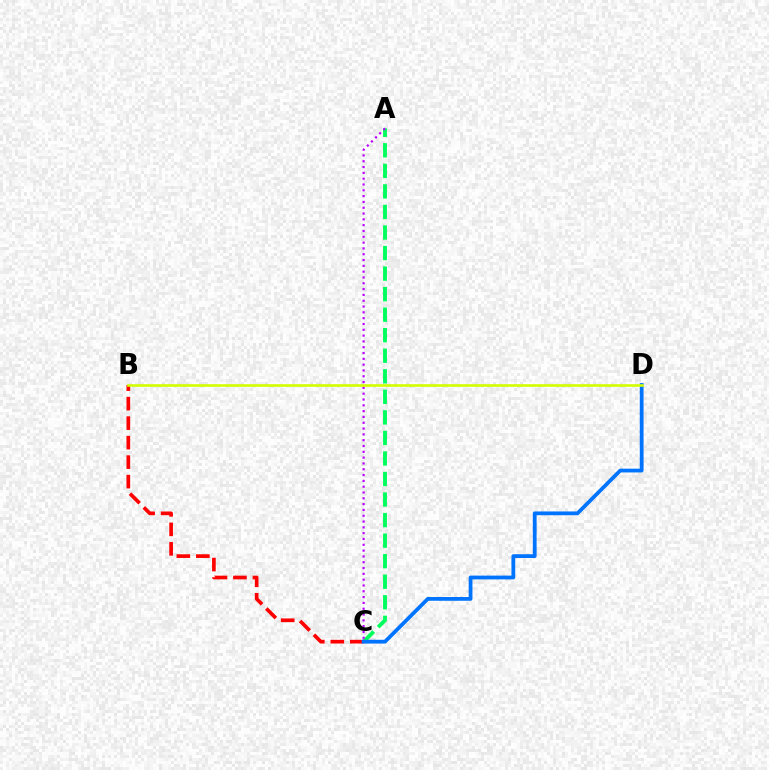{('B', 'C'): [{'color': '#ff0000', 'line_style': 'dashed', 'thickness': 2.65}], ('A', 'C'): [{'color': '#00ff5c', 'line_style': 'dashed', 'thickness': 2.79}, {'color': '#b900ff', 'line_style': 'dotted', 'thickness': 1.58}], ('C', 'D'): [{'color': '#0074ff', 'line_style': 'solid', 'thickness': 2.72}], ('B', 'D'): [{'color': '#d1ff00', 'line_style': 'solid', 'thickness': 1.88}]}